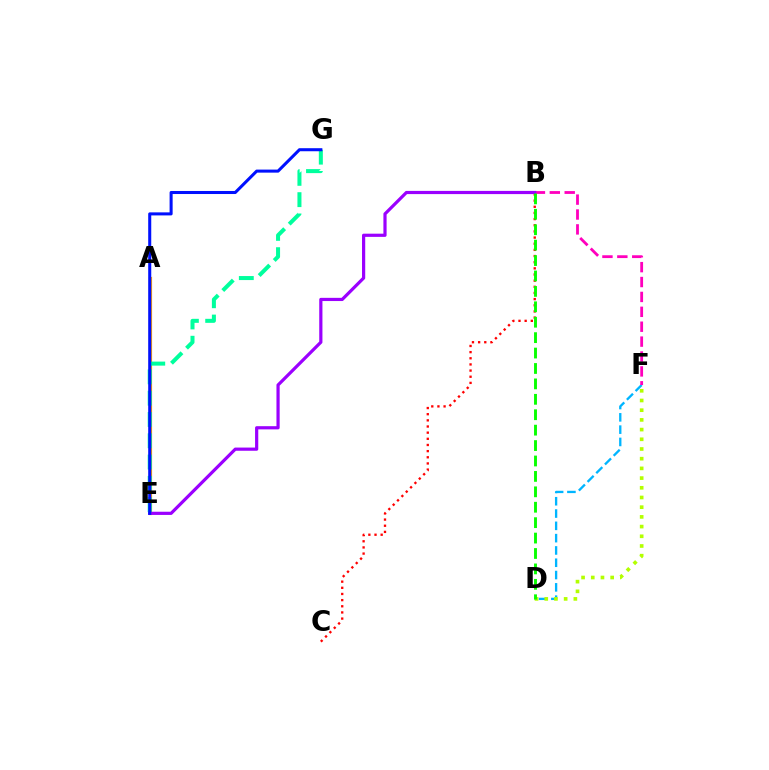{('D', 'F'): [{'color': '#00b5ff', 'line_style': 'dashed', 'thickness': 1.67}, {'color': '#b3ff00', 'line_style': 'dotted', 'thickness': 2.64}], ('B', 'C'): [{'color': '#ff0000', 'line_style': 'dotted', 'thickness': 1.67}], ('B', 'F'): [{'color': '#ff00bd', 'line_style': 'dashed', 'thickness': 2.02}], ('A', 'E'): [{'color': '#ffa500', 'line_style': 'solid', 'thickness': 2.3}], ('E', 'G'): [{'color': '#00ff9d', 'line_style': 'dashed', 'thickness': 2.89}, {'color': '#0010ff', 'line_style': 'solid', 'thickness': 2.19}], ('B', 'E'): [{'color': '#9b00ff', 'line_style': 'solid', 'thickness': 2.3}], ('B', 'D'): [{'color': '#08ff00', 'line_style': 'dashed', 'thickness': 2.09}]}